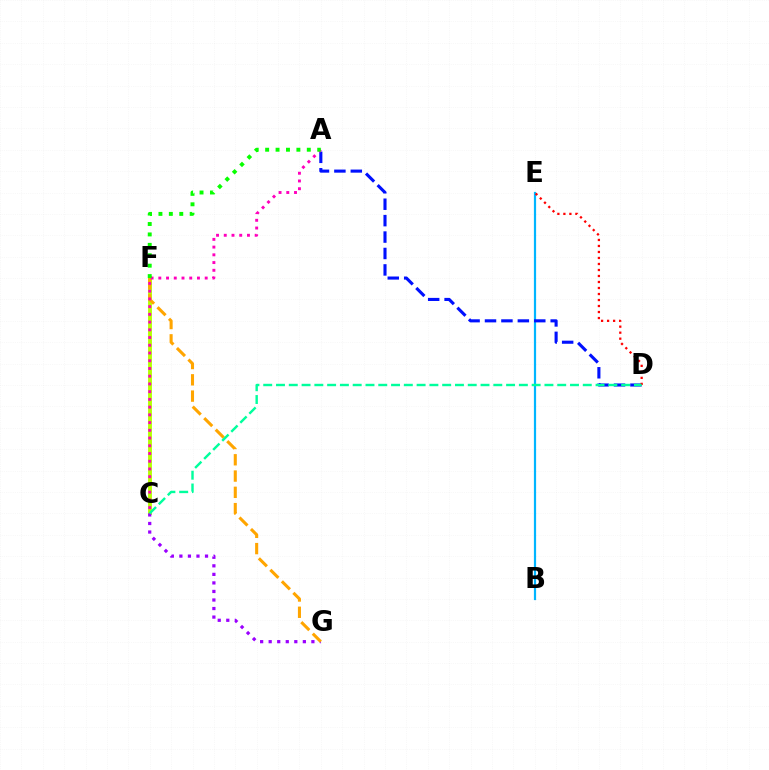{('C', 'F'): [{'color': '#b3ff00', 'line_style': 'solid', 'thickness': 2.77}], ('C', 'G'): [{'color': '#9b00ff', 'line_style': 'dotted', 'thickness': 2.32}], ('F', 'G'): [{'color': '#ffa500', 'line_style': 'dashed', 'thickness': 2.21}], ('B', 'E'): [{'color': '#00b5ff', 'line_style': 'solid', 'thickness': 1.59}], ('A', 'D'): [{'color': '#0010ff', 'line_style': 'dashed', 'thickness': 2.23}], ('A', 'C'): [{'color': '#ff00bd', 'line_style': 'dotted', 'thickness': 2.1}], ('A', 'F'): [{'color': '#08ff00', 'line_style': 'dotted', 'thickness': 2.83}], ('D', 'E'): [{'color': '#ff0000', 'line_style': 'dotted', 'thickness': 1.63}], ('C', 'D'): [{'color': '#00ff9d', 'line_style': 'dashed', 'thickness': 1.74}]}